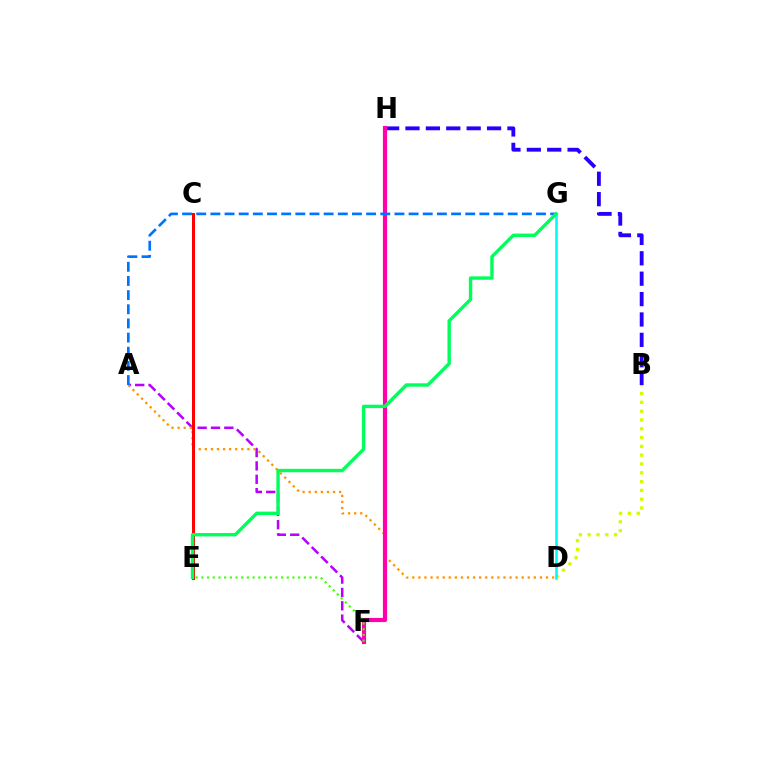{('B', 'H'): [{'color': '#2500ff', 'line_style': 'dashed', 'thickness': 2.77}], ('B', 'D'): [{'color': '#d1ff00', 'line_style': 'dotted', 'thickness': 2.39}], ('D', 'G'): [{'color': '#00fff6', 'line_style': 'solid', 'thickness': 1.93}], ('A', 'F'): [{'color': '#b900ff', 'line_style': 'dashed', 'thickness': 1.81}], ('A', 'D'): [{'color': '#ff9400', 'line_style': 'dotted', 'thickness': 1.65}], ('C', 'E'): [{'color': '#ff0000', 'line_style': 'solid', 'thickness': 2.16}], ('F', 'H'): [{'color': '#ff00ac', 'line_style': 'solid', 'thickness': 2.99}], ('A', 'G'): [{'color': '#0074ff', 'line_style': 'dashed', 'thickness': 1.92}], ('E', 'F'): [{'color': '#3dff00', 'line_style': 'dotted', 'thickness': 1.55}], ('E', 'G'): [{'color': '#00ff5c', 'line_style': 'solid', 'thickness': 2.45}]}